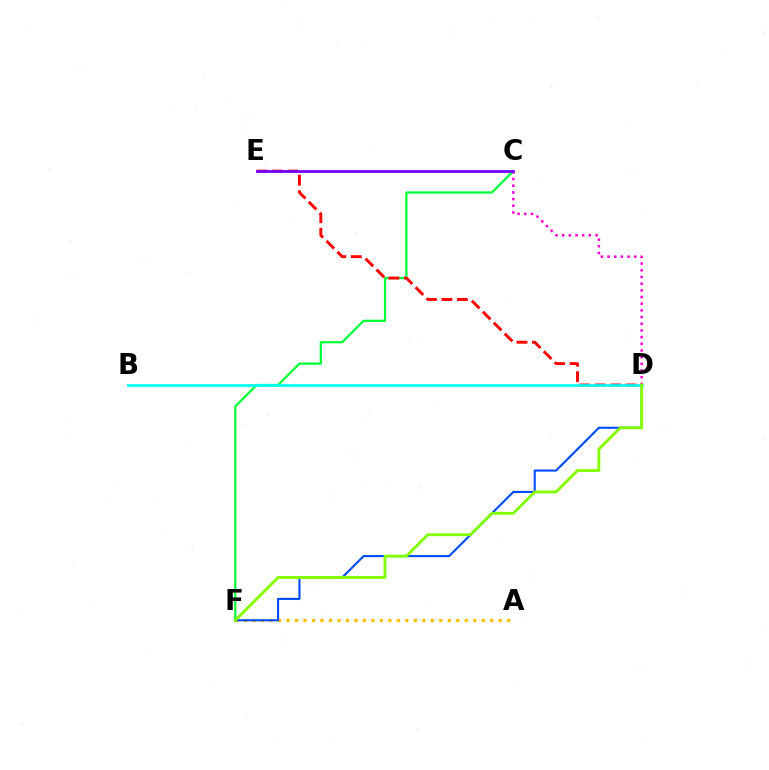{('C', 'F'): [{'color': '#00ff39', 'line_style': 'solid', 'thickness': 1.62}], ('D', 'E'): [{'color': '#ff0000', 'line_style': 'dashed', 'thickness': 2.1}], ('B', 'D'): [{'color': '#00fff6', 'line_style': 'solid', 'thickness': 1.95}], ('A', 'F'): [{'color': '#ffbd00', 'line_style': 'dotted', 'thickness': 2.31}], ('D', 'F'): [{'color': '#004bff', 'line_style': 'solid', 'thickness': 1.51}, {'color': '#84ff00', 'line_style': 'solid', 'thickness': 2.07}], ('C', 'D'): [{'color': '#ff00cf', 'line_style': 'dotted', 'thickness': 1.81}], ('C', 'E'): [{'color': '#7200ff', 'line_style': 'solid', 'thickness': 2.0}]}